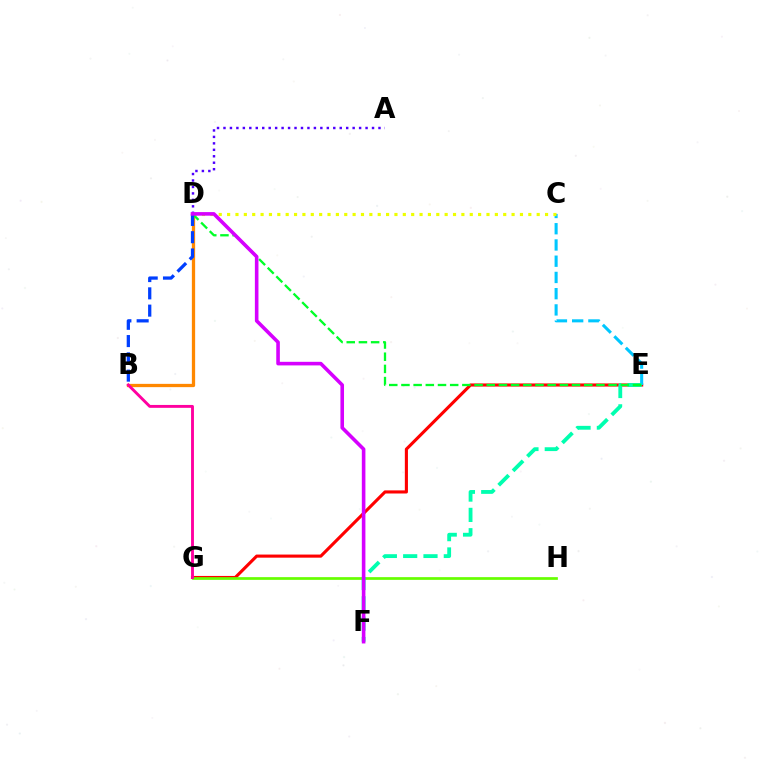{('E', 'G'): [{'color': '#ff0000', 'line_style': 'solid', 'thickness': 2.24}], ('B', 'D'): [{'color': '#ff8800', 'line_style': 'solid', 'thickness': 2.36}, {'color': '#003fff', 'line_style': 'dashed', 'thickness': 2.35}], ('C', 'E'): [{'color': '#00c7ff', 'line_style': 'dashed', 'thickness': 2.21}], ('G', 'H'): [{'color': '#66ff00', 'line_style': 'solid', 'thickness': 1.96}], ('B', 'G'): [{'color': '#ff00a0', 'line_style': 'solid', 'thickness': 2.08}], ('E', 'F'): [{'color': '#00ffaf', 'line_style': 'dashed', 'thickness': 2.76}], ('C', 'D'): [{'color': '#eeff00', 'line_style': 'dotted', 'thickness': 2.27}], ('D', 'E'): [{'color': '#00ff27', 'line_style': 'dashed', 'thickness': 1.66}], ('A', 'D'): [{'color': '#4f00ff', 'line_style': 'dotted', 'thickness': 1.75}], ('D', 'F'): [{'color': '#d600ff', 'line_style': 'solid', 'thickness': 2.58}]}